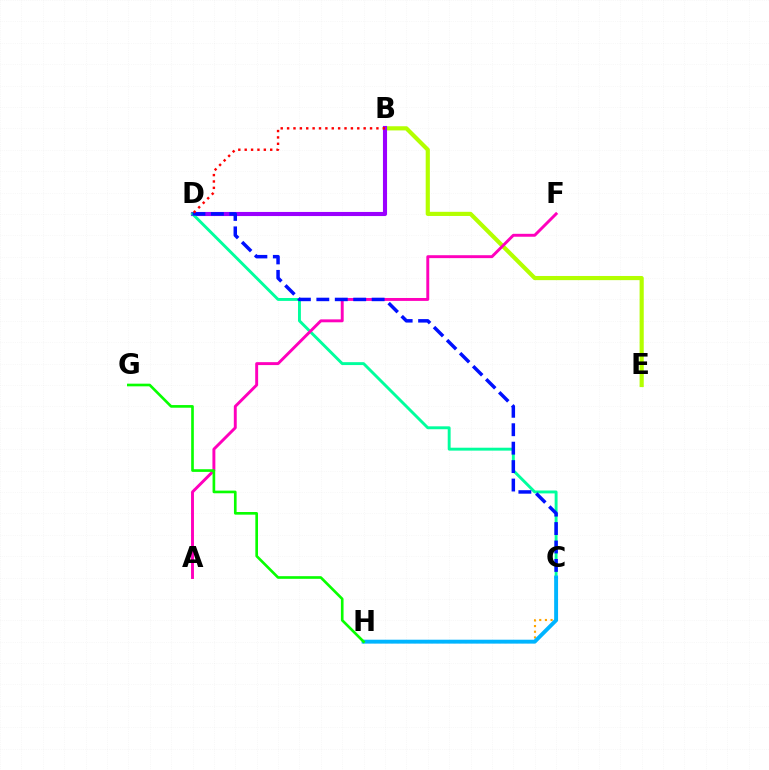{('B', 'E'): [{'color': '#b3ff00', 'line_style': 'solid', 'thickness': 3.0}], ('B', 'D'): [{'color': '#9b00ff', 'line_style': 'solid', 'thickness': 2.96}, {'color': '#ff0000', 'line_style': 'dotted', 'thickness': 1.73}], ('C', 'D'): [{'color': '#00ff9d', 'line_style': 'solid', 'thickness': 2.09}, {'color': '#0010ff', 'line_style': 'dashed', 'thickness': 2.5}], ('A', 'F'): [{'color': '#ff00bd', 'line_style': 'solid', 'thickness': 2.1}], ('C', 'H'): [{'color': '#ffa500', 'line_style': 'dotted', 'thickness': 1.54}, {'color': '#00b5ff', 'line_style': 'solid', 'thickness': 2.81}], ('G', 'H'): [{'color': '#08ff00', 'line_style': 'solid', 'thickness': 1.91}]}